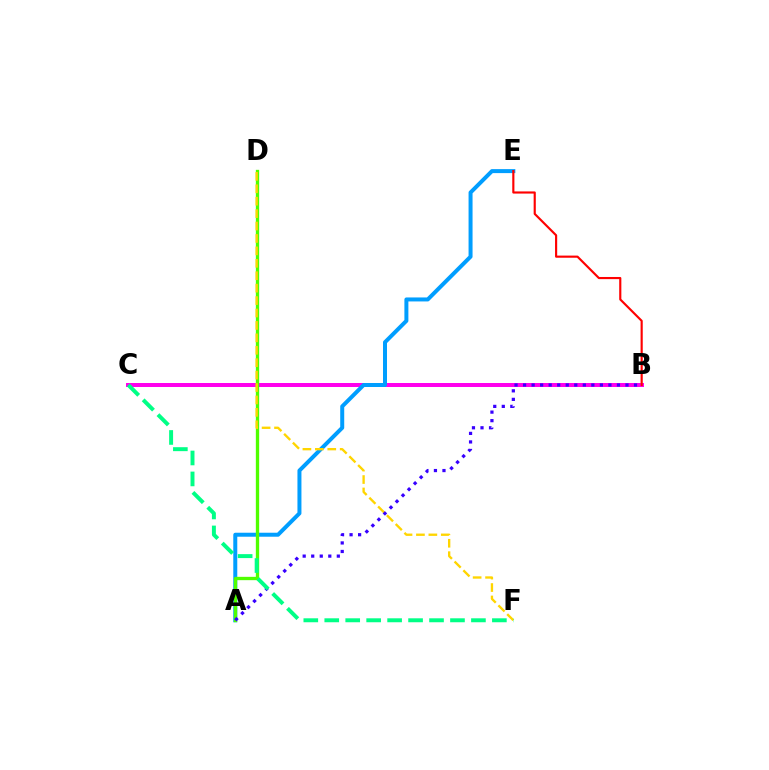{('B', 'C'): [{'color': '#ff00ed', 'line_style': 'solid', 'thickness': 2.87}], ('A', 'E'): [{'color': '#009eff', 'line_style': 'solid', 'thickness': 2.87}], ('A', 'D'): [{'color': '#4fff00', 'line_style': 'solid', 'thickness': 2.4}], ('D', 'F'): [{'color': '#ffd500', 'line_style': 'dashed', 'thickness': 1.69}], ('A', 'B'): [{'color': '#3700ff', 'line_style': 'dotted', 'thickness': 2.32}], ('C', 'F'): [{'color': '#00ff86', 'line_style': 'dashed', 'thickness': 2.85}], ('B', 'E'): [{'color': '#ff0000', 'line_style': 'solid', 'thickness': 1.55}]}